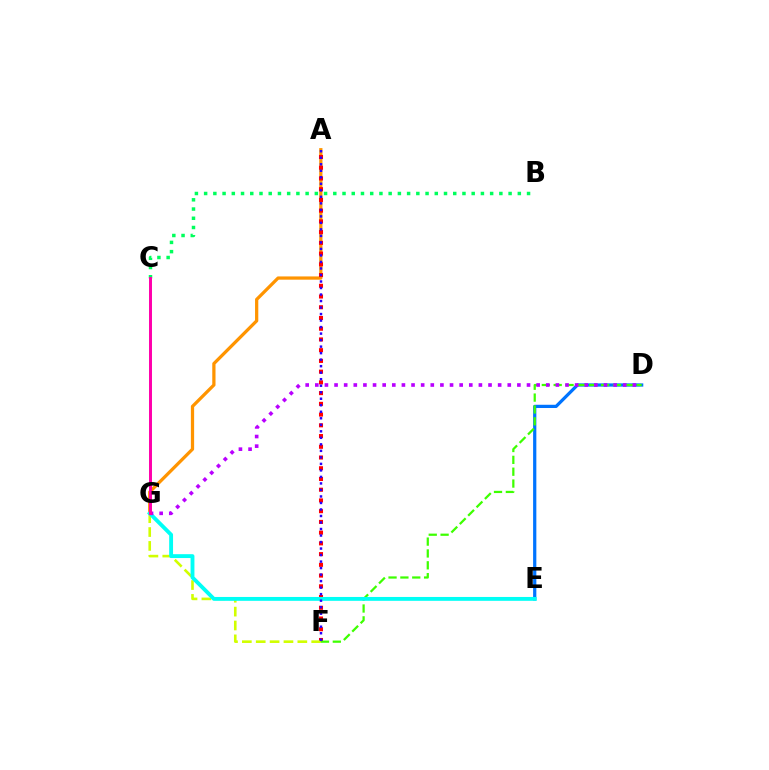{('A', 'G'): [{'color': '#ff9400', 'line_style': 'solid', 'thickness': 2.34}], ('A', 'F'): [{'color': '#ff0000', 'line_style': 'dotted', 'thickness': 2.92}, {'color': '#2500ff', 'line_style': 'dotted', 'thickness': 1.77}], ('D', 'E'): [{'color': '#0074ff', 'line_style': 'solid', 'thickness': 2.33}], ('B', 'C'): [{'color': '#00ff5c', 'line_style': 'dotted', 'thickness': 2.51}], ('F', 'G'): [{'color': '#d1ff00', 'line_style': 'dashed', 'thickness': 1.88}], ('D', 'F'): [{'color': '#3dff00', 'line_style': 'dashed', 'thickness': 1.61}], ('E', 'G'): [{'color': '#00fff6', 'line_style': 'solid', 'thickness': 2.78}], ('D', 'G'): [{'color': '#b900ff', 'line_style': 'dotted', 'thickness': 2.61}], ('C', 'G'): [{'color': '#ff00ac', 'line_style': 'solid', 'thickness': 2.14}]}